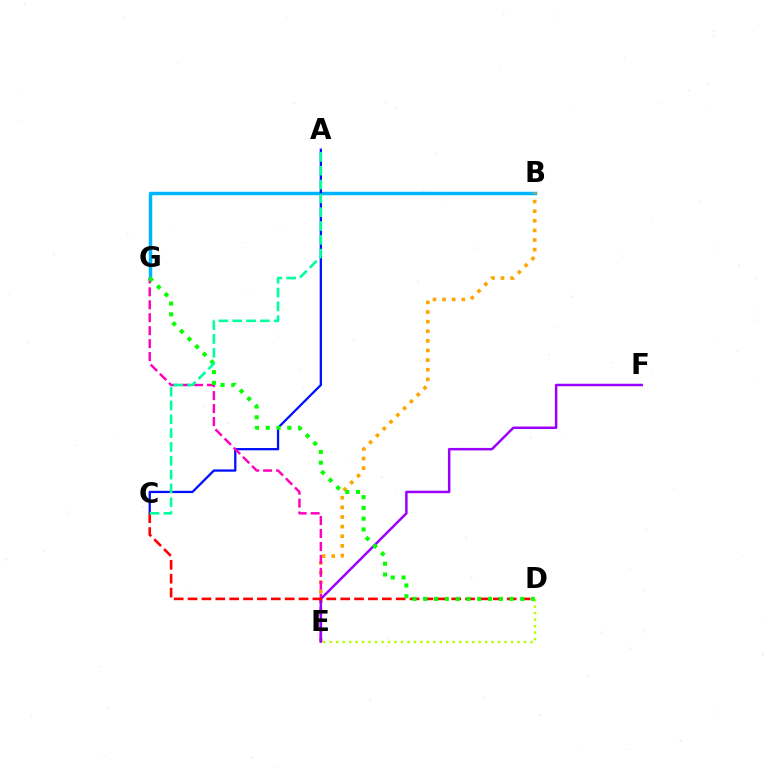{('B', 'G'): [{'color': '#00b5ff', 'line_style': 'solid', 'thickness': 2.51}], ('D', 'E'): [{'color': '#b3ff00', 'line_style': 'dotted', 'thickness': 1.76}], ('B', 'E'): [{'color': '#ffa500', 'line_style': 'dotted', 'thickness': 2.61}], ('A', 'C'): [{'color': '#0010ff', 'line_style': 'solid', 'thickness': 1.64}, {'color': '#00ff9d', 'line_style': 'dashed', 'thickness': 1.88}], ('E', 'G'): [{'color': '#ff00bd', 'line_style': 'dashed', 'thickness': 1.76}], ('E', 'F'): [{'color': '#9b00ff', 'line_style': 'solid', 'thickness': 1.79}], ('C', 'D'): [{'color': '#ff0000', 'line_style': 'dashed', 'thickness': 1.89}], ('D', 'G'): [{'color': '#08ff00', 'line_style': 'dotted', 'thickness': 2.93}]}